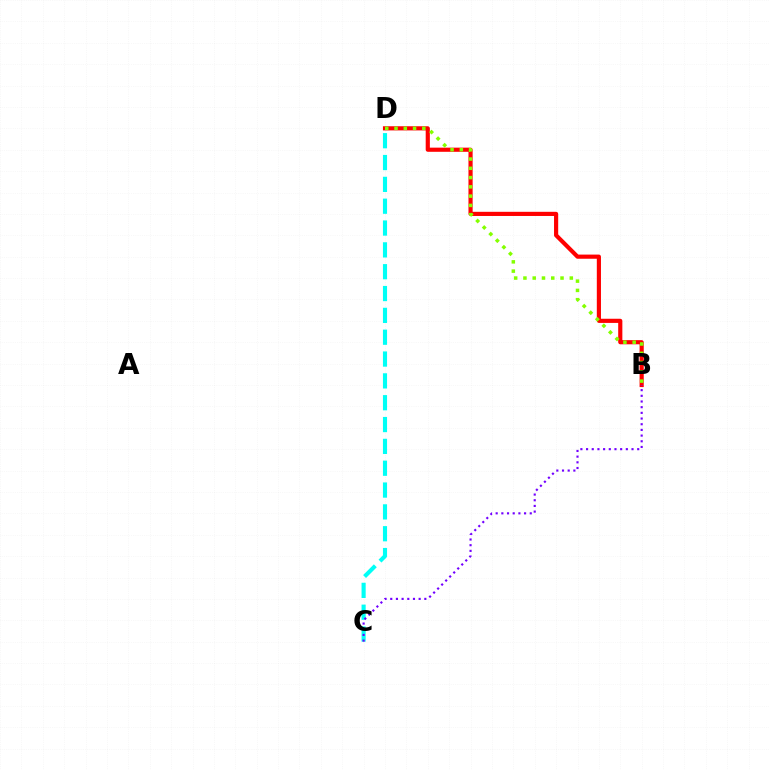{('B', 'D'): [{'color': '#ff0000', 'line_style': 'solid', 'thickness': 2.99}, {'color': '#84ff00', 'line_style': 'dotted', 'thickness': 2.52}], ('C', 'D'): [{'color': '#00fff6', 'line_style': 'dashed', 'thickness': 2.97}], ('B', 'C'): [{'color': '#7200ff', 'line_style': 'dotted', 'thickness': 1.54}]}